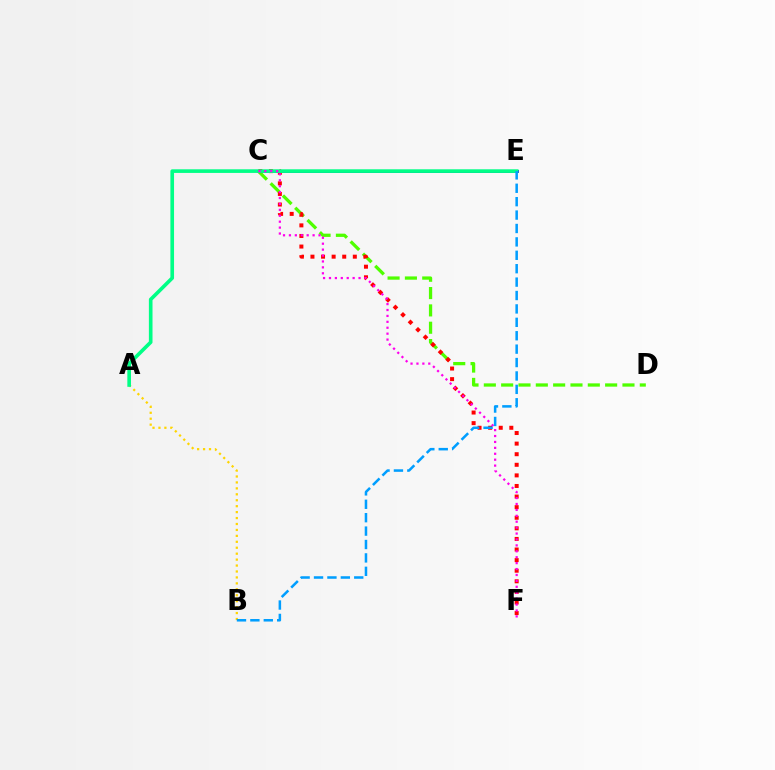{('C', 'E'): [{'color': '#3700ff', 'line_style': 'solid', 'thickness': 2.12}], ('C', 'D'): [{'color': '#4fff00', 'line_style': 'dashed', 'thickness': 2.35}], ('C', 'F'): [{'color': '#ff0000', 'line_style': 'dotted', 'thickness': 2.88}, {'color': '#ff00ed', 'line_style': 'dotted', 'thickness': 1.61}], ('A', 'B'): [{'color': '#ffd500', 'line_style': 'dotted', 'thickness': 1.61}], ('A', 'E'): [{'color': '#00ff86', 'line_style': 'solid', 'thickness': 2.62}], ('B', 'E'): [{'color': '#009eff', 'line_style': 'dashed', 'thickness': 1.82}]}